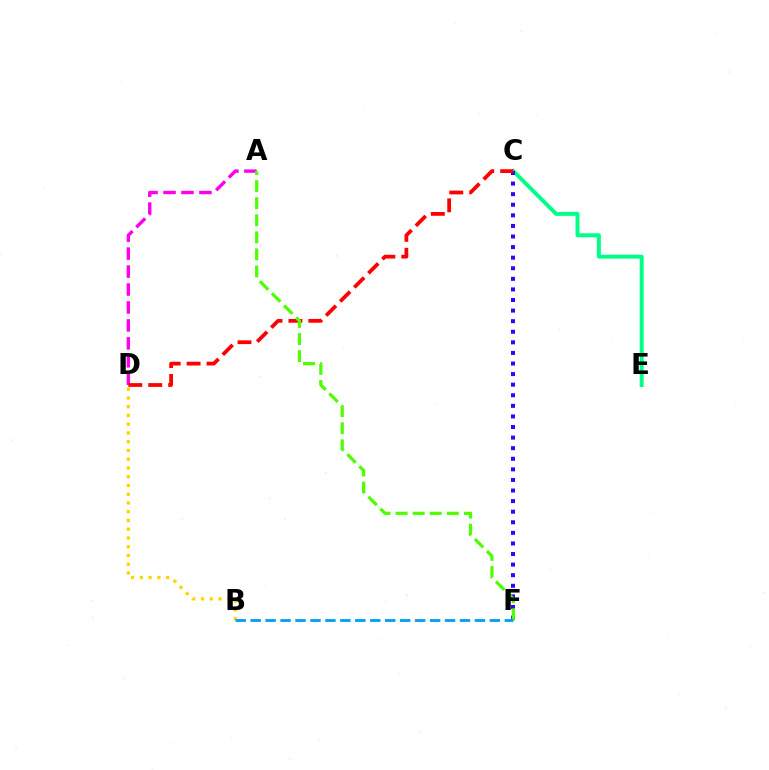{('B', 'D'): [{'color': '#ffd500', 'line_style': 'dotted', 'thickness': 2.38}], ('A', 'D'): [{'color': '#ff00ed', 'line_style': 'dashed', 'thickness': 2.44}], ('C', 'E'): [{'color': '#00ff86', 'line_style': 'solid', 'thickness': 2.85}], ('C', 'F'): [{'color': '#3700ff', 'line_style': 'dotted', 'thickness': 2.88}], ('C', 'D'): [{'color': '#ff0000', 'line_style': 'dashed', 'thickness': 2.71}], ('A', 'F'): [{'color': '#4fff00', 'line_style': 'dashed', 'thickness': 2.32}], ('B', 'F'): [{'color': '#009eff', 'line_style': 'dashed', 'thickness': 2.03}]}